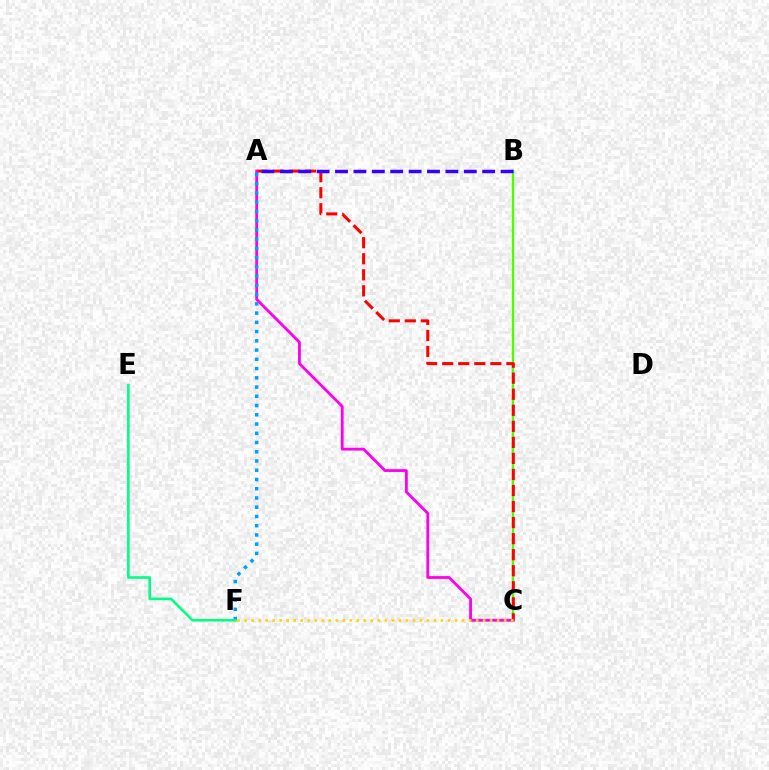{('B', 'C'): [{'color': '#4fff00', 'line_style': 'solid', 'thickness': 1.69}], ('A', 'C'): [{'color': '#ff0000', 'line_style': 'dashed', 'thickness': 2.18}, {'color': '#ff00ed', 'line_style': 'solid', 'thickness': 2.02}], ('A', 'B'): [{'color': '#3700ff', 'line_style': 'dashed', 'thickness': 2.5}], ('C', 'F'): [{'color': '#ffd500', 'line_style': 'dotted', 'thickness': 1.91}], ('A', 'F'): [{'color': '#009eff', 'line_style': 'dotted', 'thickness': 2.51}], ('E', 'F'): [{'color': '#00ff86', 'line_style': 'solid', 'thickness': 1.86}]}